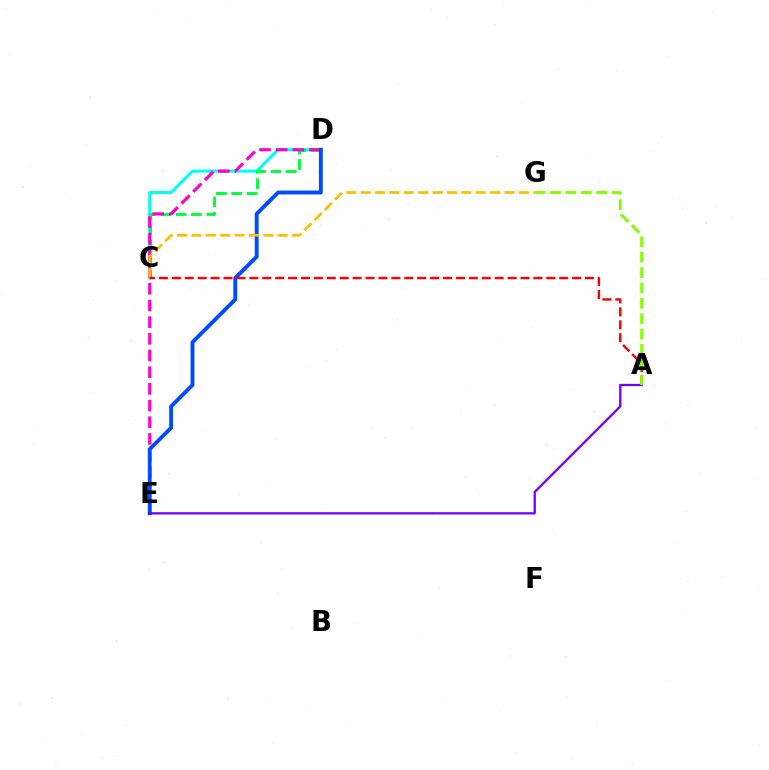{('C', 'D'): [{'color': '#00fff6', 'line_style': 'solid', 'thickness': 2.19}, {'color': '#00ff39', 'line_style': 'dashed', 'thickness': 2.08}], ('D', 'E'): [{'color': '#ff00cf', 'line_style': 'dashed', 'thickness': 2.27}, {'color': '#004bff', 'line_style': 'solid', 'thickness': 2.8}], ('C', 'G'): [{'color': '#ffbd00', 'line_style': 'dashed', 'thickness': 1.95}], ('A', 'C'): [{'color': '#ff0000', 'line_style': 'dashed', 'thickness': 1.75}], ('A', 'E'): [{'color': '#7200ff', 'line_style': 'solid', 'thickness': 1.65}], ('A', 'G'): [{'color': '#84ff00', 'line_style': 'dashed', 'thickness': 2.09}]}